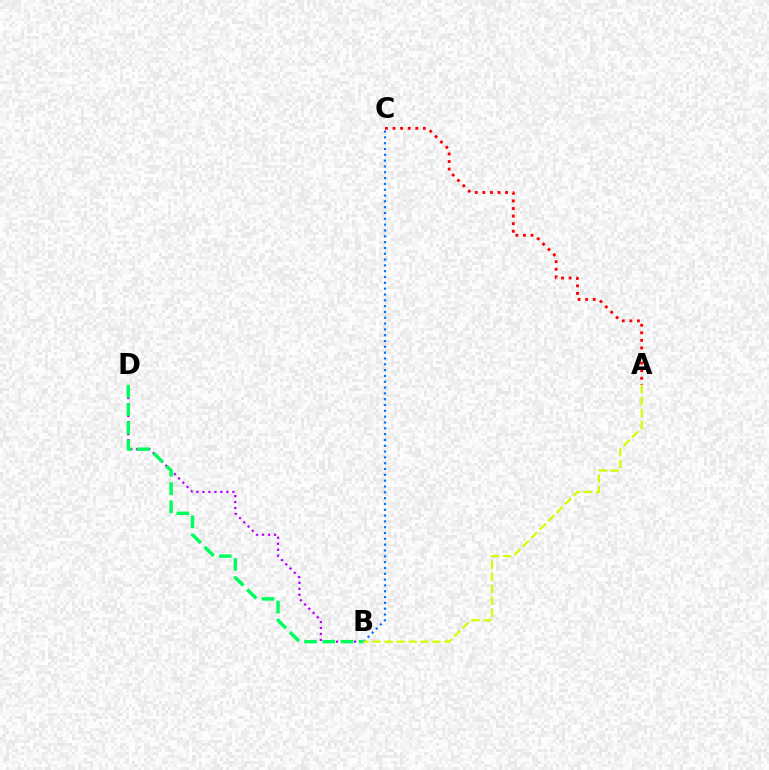{('B', 'D'): [{'color': '#b900ff', 'line_style': 'dotted', 'thickness': 1.63}, {'color': '#00ff5c', 'line_style': 'dashed', 'thickness': 2.47}], ('B', 'C'): [{'color': '#0074ff', 'line_style': 'dotted', 'thickness': 1.58}], ('A', 'B'): [{'color': '#d1ff00', 'line_style': 'dashed', 'thickness': 1.63}], ('A', 'C'): [{'color': '#ff0000', 'line_style': 'dotted', 'thickness': 2.06}]}